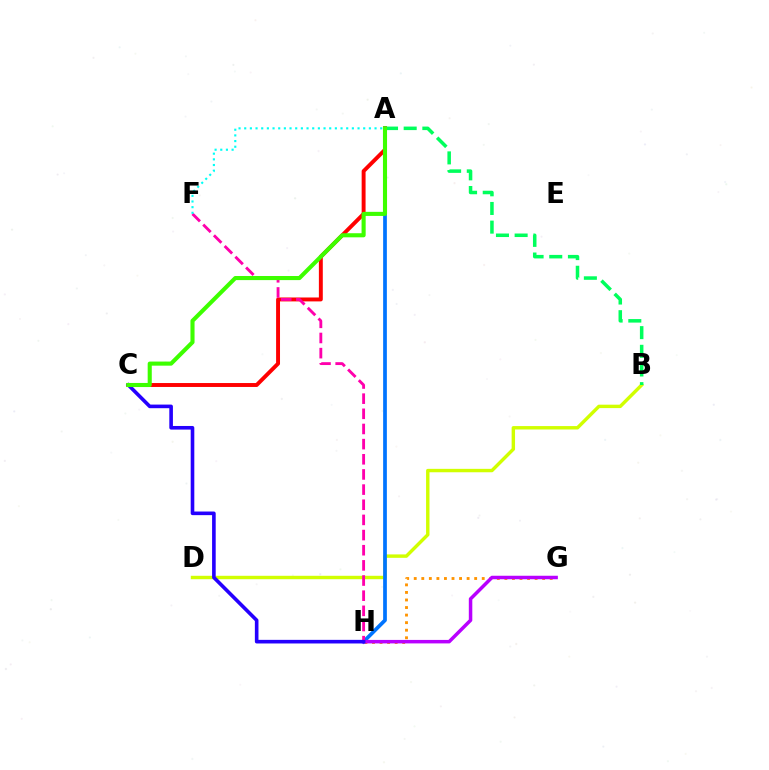{('B', 'D'): [{'color': '#d1ff00', 'line_style': 'solid', 'thickness': 2.46}], ('A', 'B'): [{'color': '#00ff5c', 'line_style': 'dashed', 'thickness': 2.54}], ('G', 'H'): [{'color': '#ff9400', 'line_style': 'dotted', 'thickness': 2.05}, {'color': '#b900ff', 'line_style': 'solid', 'thickness': 2.51}], ('A', 'H'): [{'color': '#0074ff', 'line_style': 'solid', 'thickness': 2.68}], ('A', 'C'): [{'color': '#ff0000', 'line_style': 'solid', 'thickness': 2.82}, {'color': '#3dff00', 'line_style': 'solid', 'thickness': 2.95}], ('F', 'H'): [{'color': '#ff00ac', 'line_style': 'dashed', 'thickness': 2.06}], ('C', 'H'): [{'color': '#2500ff', 'line_style': 'solid', 'thickness': 2.6}], ('A', 'F'): [{'color': '#00fff6', 'line_style': 'dotted', 'thickness': 1.54}]}